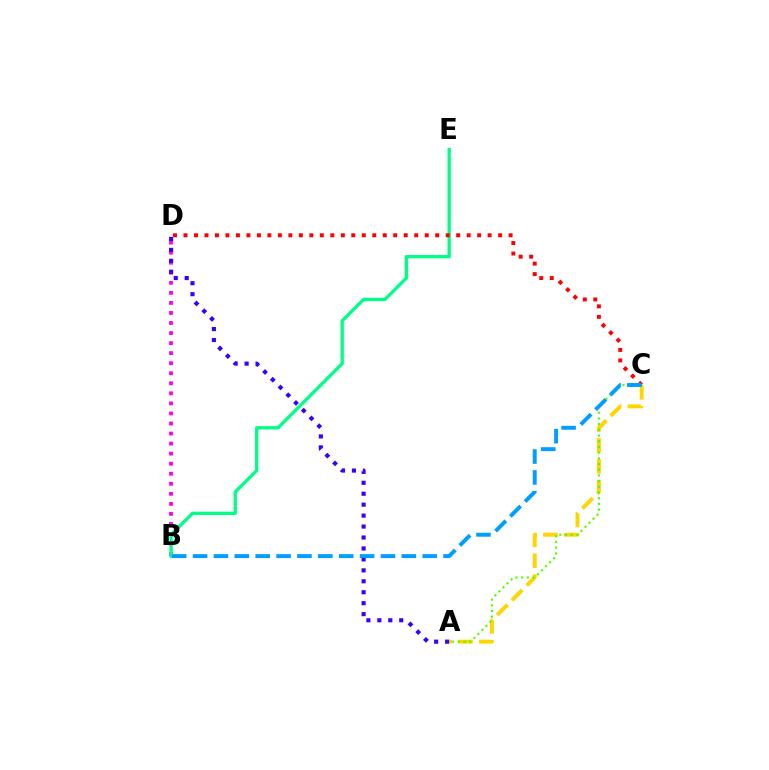{('B', 'D'): [{'color': '#ff00ed', 'line_style': 'dotted', 'thickness': 2.73}], ('A', 'C'): [{'color': '#ffd500', 'line_style': 'dashed', 'thickness': 2.83}, {'color': '#4fff00', 'line_style': 'dotted', 'thickness': 1.55}], ('B', 'E'): [{'color': '#00ff86', 'line_style': 'solid', 'thickness': 2.38}], ('C', 'D'): [{'color': '#ff0000', 'line_style': 'dotted', 'thickness': 2.85}], ('A', 'D'): [{'color': '#3700ff', 'line_style': 'dotted', 'thickness': 2.97}], ('B', 'C'): [{'color': '#009eff', 'line_style': 'dashed', 'thickness': 2.84}]}